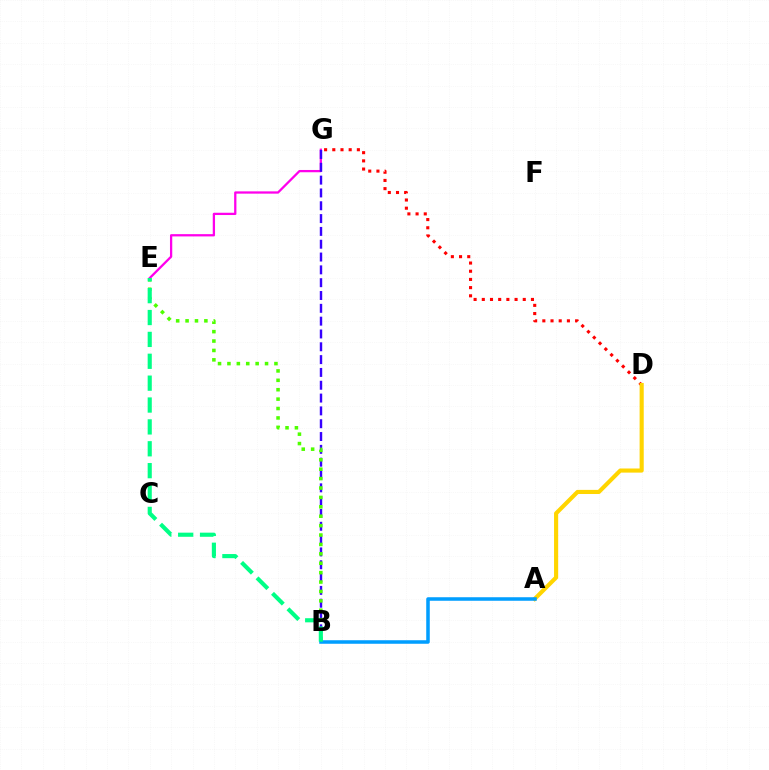{('D', 'G'): [{'color': '#ff0000', 'line_style': 'dotted', 'thickness': 2.23}], ('E', 'G'): [{'color': '#ff00ed', 'line_style': 'solid', 'thickness': 1.64}], ('B', 'G'): [{'color': '#3700ff', 'line_style': 'dashed', 'thickness': 1.74}], ('A', 'D'): [{'color': '#ffd500', 'line_style': 'solid', 'thickness': 2.97}], ('A', 'B'): [{'color': '#009eff', 'line_style': 'solid', 'thickness': 2.54}], ('B', 'E'): [{'color': '#4fff00', 'line_style': 'dotted', 'thickness': 2.56}, {'color': '#00ff86', 'line_style': 'dashed', 'thickness': 2.97}]}